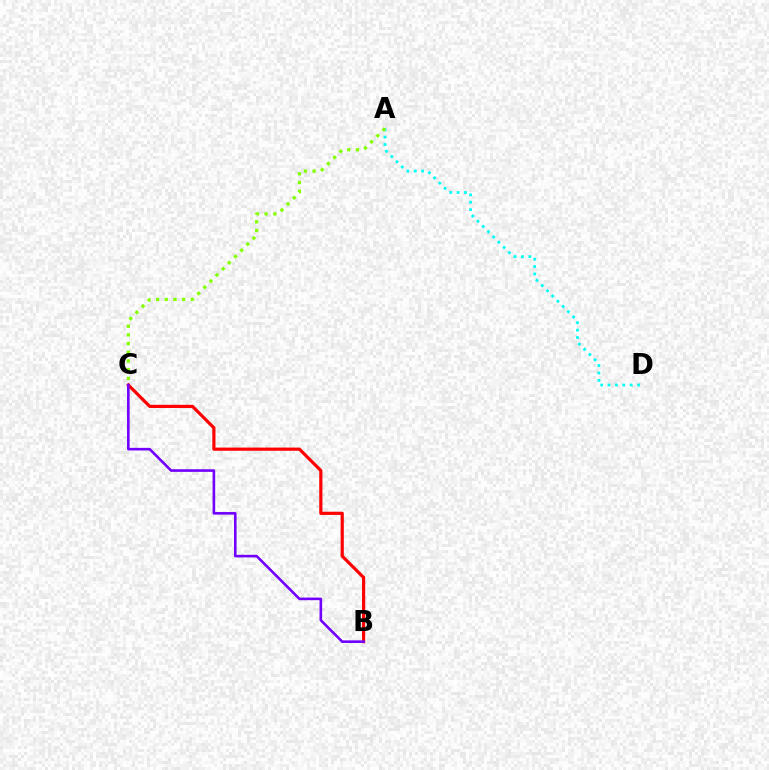{('B', 'C'): [{'color': '#ff0000', 'line_style': 'solid', 'thickness': 2.29}, {'color': '#7200ff', 'line_style': 'solid', 'thickness': 1.88}], ('A', 'D'): [{'color': '#00fff6', 'line_style': 'dotted', 'thickness': 2.01}], ('A', 'C'): [{'color': '#84ff00', 'line_style': 'dotted', 'thickness': 2.36}]}